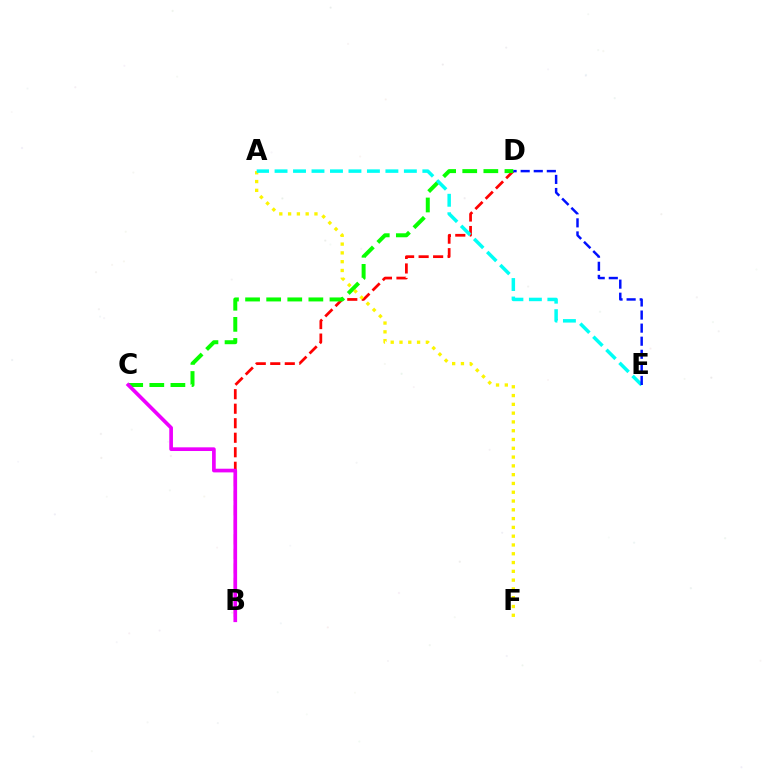{('B', 'D'): [{'color': '#ff0000', 'line_style': 'dashed', 'thickness': 1.97}], ('C', 'D'): [{'color': '#08ff00', 'line_style': 'dashed', 'thickness': 2.87}], ('B', 'C'): [{'color': '#ee00ff', 'line_style': 'solid', 'thickness': 2.65}], ('A', 'F'): [{'color': '#fcf500', 'line_style': 'dotted', 'thickness': 2.39}], ('A', 'E'): [{'color': '#00fff6', 'line_style': 'dashed', 'thickness': 2.51}], ('D', 'E'): [{'color': '#0010ff', 'line_style': 'dashed', 'thickness': 1.78}]}